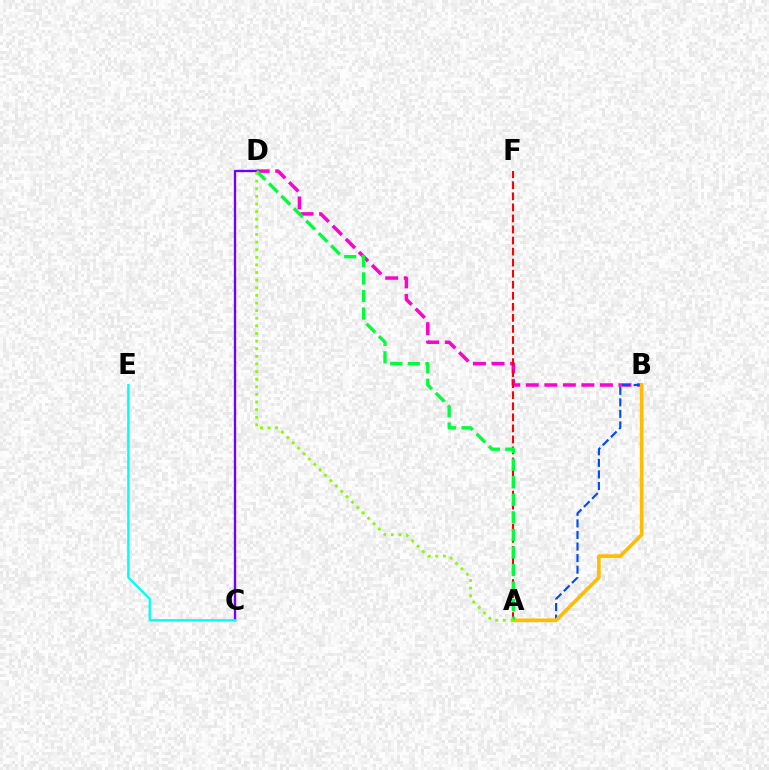{('B', 'D'): [{'color': '#ff00cf', 'line_style': 'dashed', 'thickness': 2.52}], ('C', 'D'): [{'color': '#7200ff', 'line_style': 'solid', 'thickness': 1.67}], ('A', 'B'): [{'color': '#004bff', 'line_style': 'dashed', 'thickness': 1.57}, {'color': '#ffbd00', 'line_style': 'solid', 'thickness': 2.63}], ('A', 'F'): [{'color': '#ff0000', 'line_style': 'dashed', 'thickness': 1.5}], ('C', 'E'): [{'color': '#00fff6', 'line_style': 'solid', 'thickness': 1.67}], ('A', 'D'): [{'color': '#00ff39', 'line_style': 'dashed', 'thickness': 2.39}, {'color': '#84ff00', 'line_style': 'dotted', 'thickness': 2.07}]}